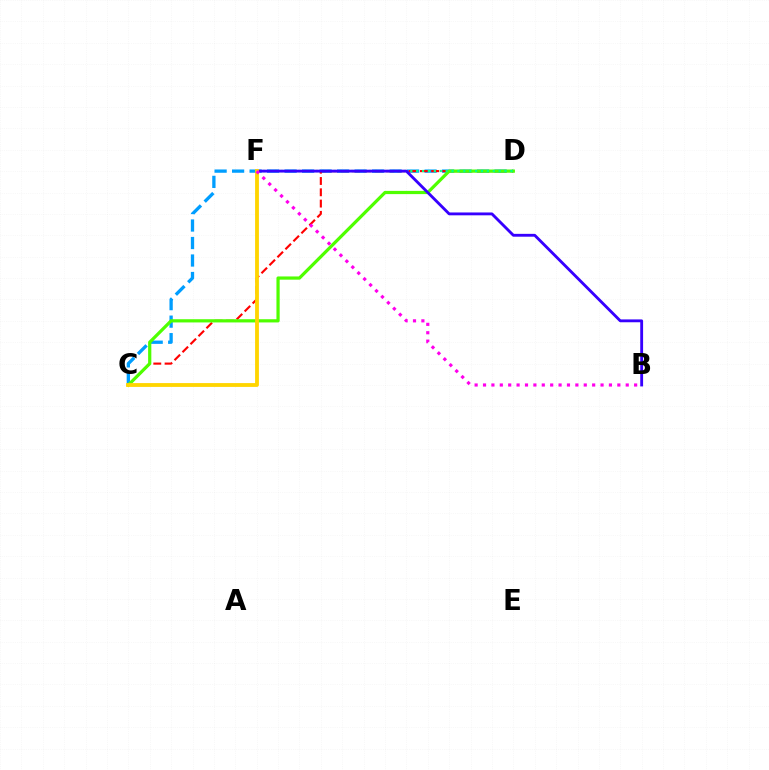{('C', 'D'): [{'color': '#009eff', 'line_style': 'dashed', 'thickness': 2.38}, {'color': '#ff0000', 'line_style': 'dashed', 'thickness': 1.53}, {'color': '#4fff00', 'line_style': 'solid', 'thickness': 2.32}], ('D', 'F'): [{'color': '#00ff86', 'line_style': 'dotted', 'thickness': 1.6}], ('B', 'F'): [{'color': '#3700ff', 'line_style': 'solid', 'thickness': 2.05}, {'color': '#ff00ed', 'line_style': 'dotted', 'thickness': 2.28}], ('C', 'F'): [{'color': '#ffd500', 'line_style': 'solid', 'thickness': 2.75}]}